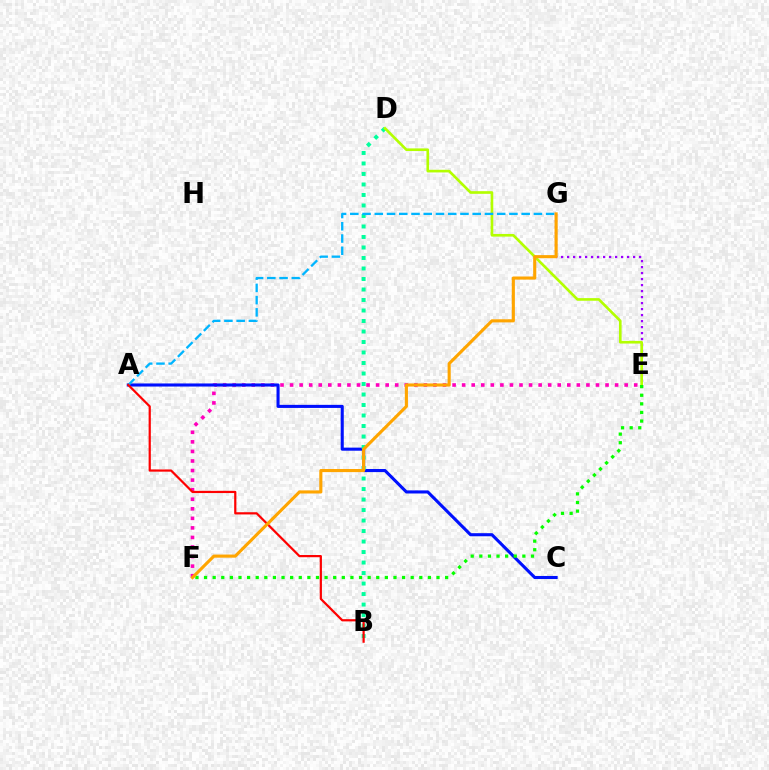{('E', 'G'): [{'color': '#9b00ff', 'line_style': 'dotted', 'thickness': 1.63}], ('E', 'F'): [{'color': '#ff00bd', 'line_style': 'dotted', 'thickness': 2.6}, {'color': '#08ff00', 'line_style': 'dotted', 'thickness': 2.34}], ('A', 'C'): [{'color': '#0010ff', 'line_style': 'solid', 'thickness': 2.22}], ('B', 'D'): [{'color': '#00ff9d', 'line_style': 'dotted', 'thickness': 2.85}], ('D', 'E'): [{'color': '#b3ff00', 'line_style': 'solid', 'thickness': 1.91}], ('A', 'G'): [{'color': '#00b5ff', 'line_style': 'dashed', 'thickness': 1.66}], ('A', 'B'): [{'color': '#ff0000', 'line_style': 'solid', 'thickness': 1.59}], ('F', 'G'): [{'color': '#ffa500', 'line_style': 'solid', 'thickness': 2.24}]}